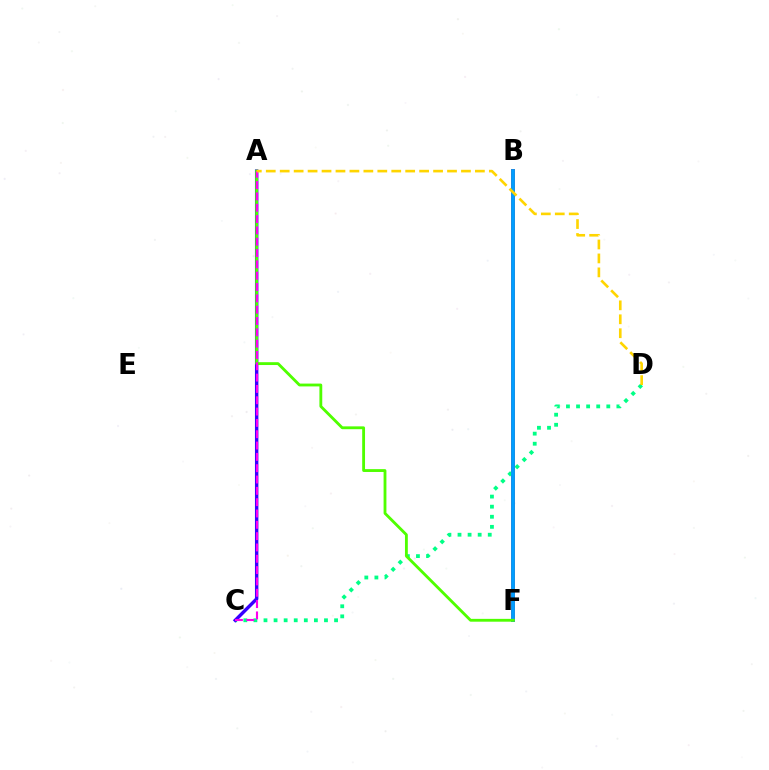{('B', 'F'): [{'color': '#ff0000', 'line_style': 'solid', 'thickness': 2.8}, {'color': '#009eff', 'line_style': 'solid', 'thickness': 2.74}], ('C', 'D'): [{'color': '#00ff86', 'line_style': 'dotted', 'thickness': 2.74}], ('A', 'C'): [{'color': '#3700ff', 'line_style': 'solid', 'thickness': 2.46}, {'color': '#ff00ed', 'line_style': 'dashed', 'thickness': 1.54}], ('A', 'F'): [{'color': '#4fff00', 'line_style': 'solid', 'thickness': 2.04}], ('A', 'D'): [{'color': '#ffd500', 'line_style': 'dashed', 'thickness': 1.89}]}